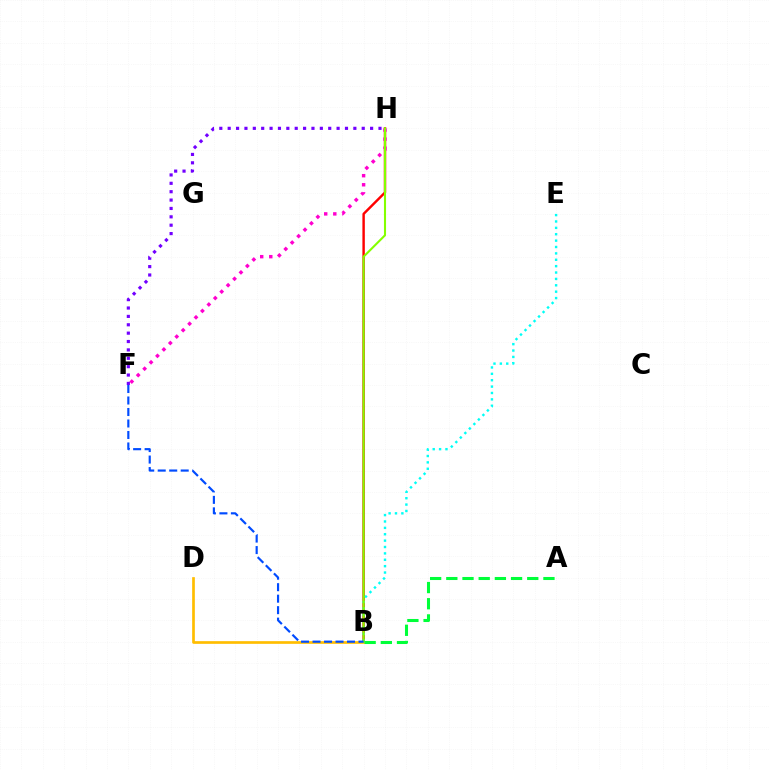{('B', 'H'): [{'color': '#ff0000', 'line_style': 'solid', 'thickness': 1.75}, {'color': '#84ff00', 'line_style': 'solid', 'thickness': 1.51}], ('B', 'D'): [{'color': '#ffbd00', 'line_style': 'solid', 'thickness': 1.93}], ('B', 'E'): [{'color': '#00fff6', 'line_style': 'dotted', 'thickness': 1.73}], ('F', 'H'): [{'color': '#ff00cf', 'line_style': 'dotted', 'thickness': 2.47}, {'color': '#7200ff', 'line_style': 'dotted', 'thickness': 2.28}], ('A', 'B'): [{'color': '#00ff39', 'line_style': 'dashed', 'thickness': 2.2}], ('B', 'F'): [{'color': '#004bff', 'line_style': 'dashed', 'thickness': 1.56}]}